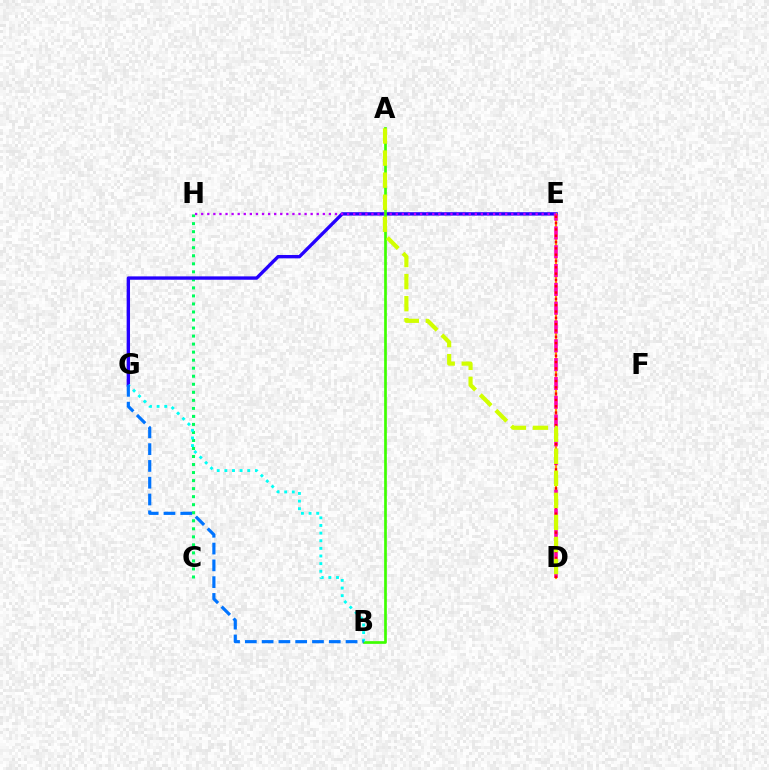{('C', 'H'): [{'color': '#00ff5c', 'line_style': 'dotted', 'thickness': 2.18}], ('E', 'G'): [{'color': '#2500ff', 'line_style': 'solid', 'thickness': 2.42}], ('D', 'E'): [{'color': '#ff9400', 'line_style': 'solid', 'thickness': 1.54}, {'color': '#ff00ac', 'line_style': 'dashed', 'thickness': 2.55}, {'color': '#ff0000', 'line_style': 'dotted', 'thickness': 1.72}], ('E', 'H'): [{'color': '#b900ff', 'line_style': 'dotted', 'thickness': 1.65}], ('A', 'B'): [{'color': '#3dff00', 'line_style': 'solid', 'thickness': 1.94}], ('B', 'G'): [{'color': '#00fff6', 'line_style': 'dotted', 'thickness': 2.07}, {'color': '#0074ff', 'line_style': 'dashed', 'thickness': 2.28}], ('A', 'D'): [{'color': '#d1ff00', 'line_style': 'dashed', 'thickness': 3.0}]}